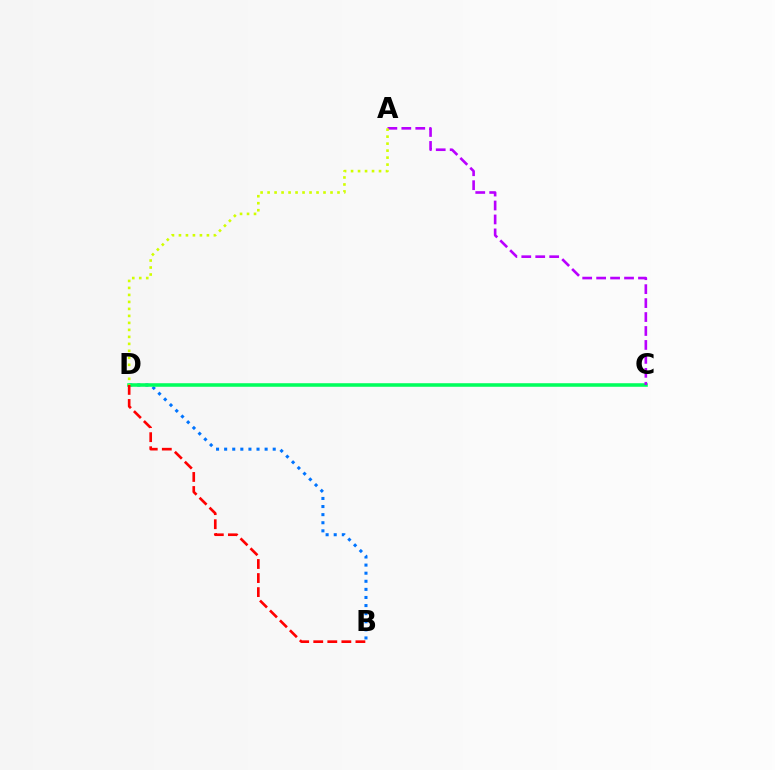{('B', 'D'): [{'color': '#0074ff', 'line_style': 'dotted', 'thickness': 2.2}, {'color': '#ff0000', 'line_style': 'dashed', 'thickness': 1.91}], ('C', 'D'): [{'color': '#00ff5c', 'line_style': 'solid', 'thickness': 2.56}], ('A', 'C'): [{'color': '#b900ff', 'line_style': 'dashed', 'thickness': 1.89}], ('A', 'D'): [{'color': '#d1ff00', 'line_style': 'dotted', 'thickness': 1.9}]}